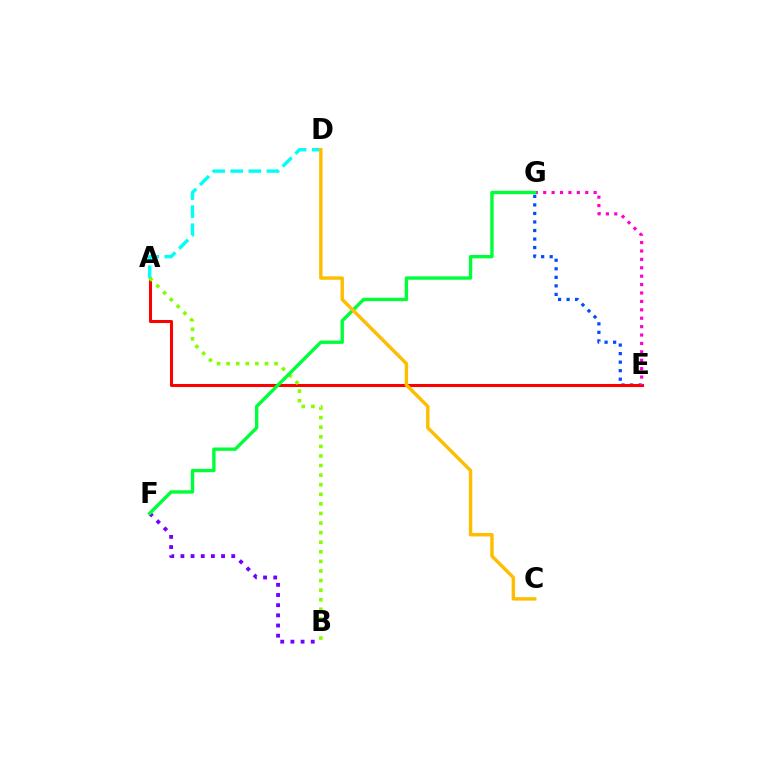{('E', 'G'): [{'color': '#004bff', 'line_style': 'dotted', 'thickness': 2.32}, {'color': '#ff00cf', 'line_style': 'dotted', 'thickness': 2.28}], ('A', 'E'): [{'color': '#ff0000', 'line_style': 'solid', 'thickness': 2.19}], ('B', 'F'): [{'color': '#7200ff', 'line_style': 'dotted', 'thickness': 2.76}], ('A', 'D'): [{'color': '#00fff6', 'line_style': 'dashed', 'thickness': 2.45}], ('A', 'B'): [{'color': '#84ff00', 'line_style': 'dotted', 'thickness': 2.6}], ('F', 'G'): [{'color': '#00ff39', 'line_style': 'solid', 'thickness': 2.43}], ('C', 'D'): [{'color': '#ffbd00', 'line_style': 'solid', 'thickness': 2.46}]}